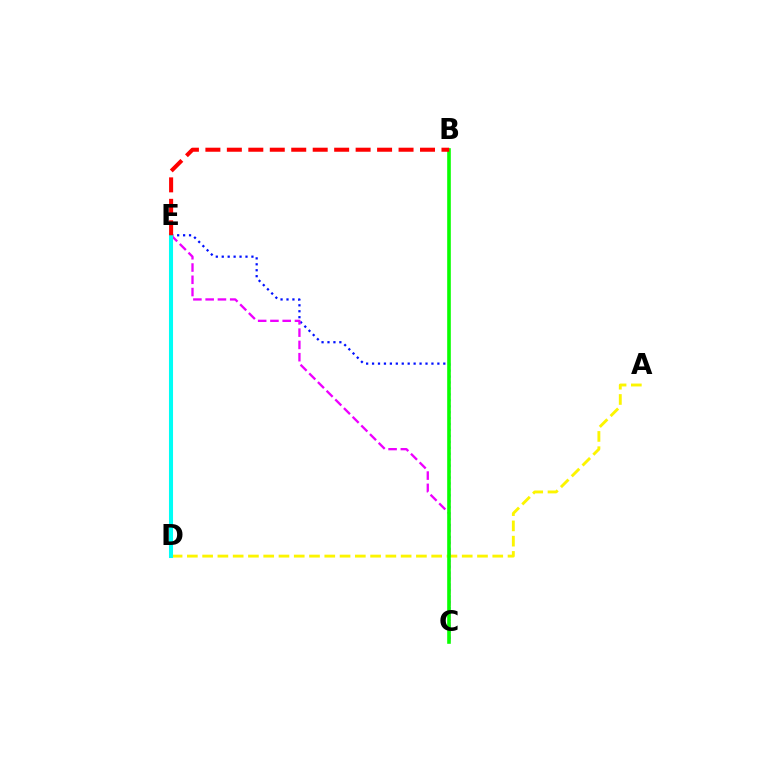{('C', 'E'): [{'color': '#0010ff', 'line_style': 'dotted', 'thickness': 1.61}, {'color': '#ee00ff', 'line_style': 'dashed', 'thickness': 1.67}], ('A', 'D'): [{'color': '#fcf500', 'line_style': 'dashed', 'thickness': 2.07}], ('B', 'C'): [{'color': '#08ff00', 'line_style': 'solid', 'thickness': 2.6}], ('D', 'E'): [{'color': '#00fff6', 'line_style': 'solid', 'thickness': 2.92}], ('B', 'E'): [{'color': '#ff0000', 'line_style': 'dashed', 'thickness': 2.92}]}